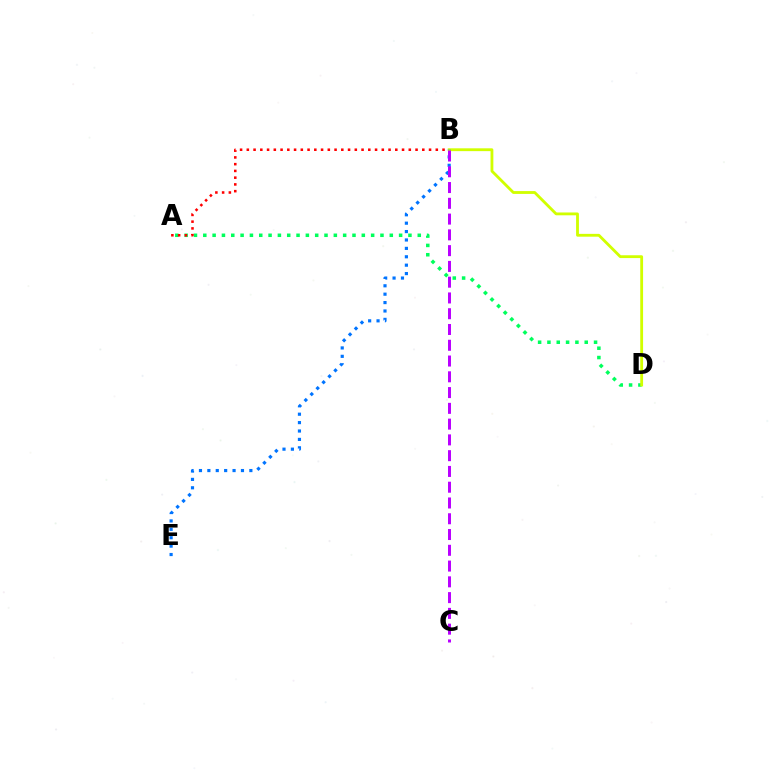{('A', 'D'): [{'color': '#00ff5c', 'line_style': 'dotted', 'thickness': 2.53}], ('A', 'B'): [{'color': '#ff0000', 'line_style': 'dotted', 'thickness': 1.83}], ('B', 'D'): [{'color': '#d1ff00', 'line_style': 'solid', 'thickness': 2.03}], ('B', 'E'): [{'color': '#0074ff', 'line_style': 'dotted', 'thickness': 2.28}], ('B', 'C'): [{'color': '#b900ff', 'line_style': 'dashed', 'thickness': 2.14}]}